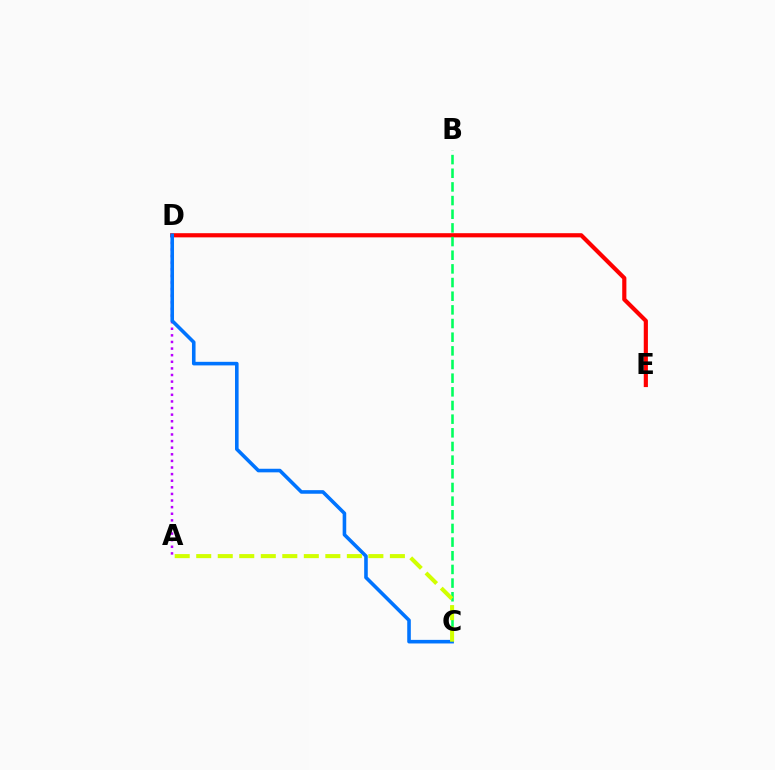{('D', 'E'): [{'color': '#ff0000', 'line_style': 'solid', 'thickness': 3.0}], ('A', 'D'): [{'color': '#b900ff', 'line_style': 'dotted', 'thickness': 1.8}], ('B', 'C'): [{'color': '#00ff5c', 'line_style': 'dashed', 'thickness': 1.86}], ('C', 'D'): [{'color': '#0074ff', 'line_style': 'solid', 'thickness': 2.58}], ('A', 'C'): [{'color': '#d1ff00', 'line_style': 'dashed', 'thickness': 2.92}]}